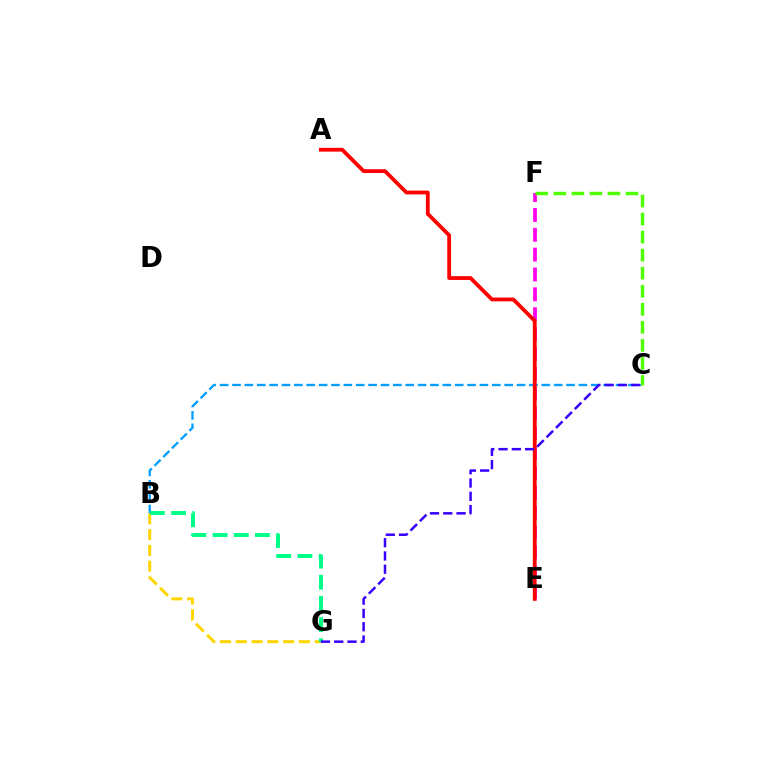{('B', 'C'): [{'color': '#009eff', 'line_style': 'dashed', 'thickness': 1.68}], ('E', 'F'): [{'color': '#ff00ed', 'line_style': 'dashed', 'thickness': 2.7}], ('B', 'G'): [{'color': '#ffd500', 'line_style': 'dashed', 'thickness': 2.14}, {'color': '#00ff86', 'line_style': 'dashed', 'thickness': 2.88}], ('A', 'E'): [{'color': '#ff0000', 'line_style': 'solid', 'thickness': 2.73}], ('C', 'G'): [{'color': '#3700ff', 'line_style': 'dashed', 'thickness': 1.8}], ('C', 'F'): [{'color': '#4fff00', 'line_style': 'dashed', 'thickness': 2.45}]}